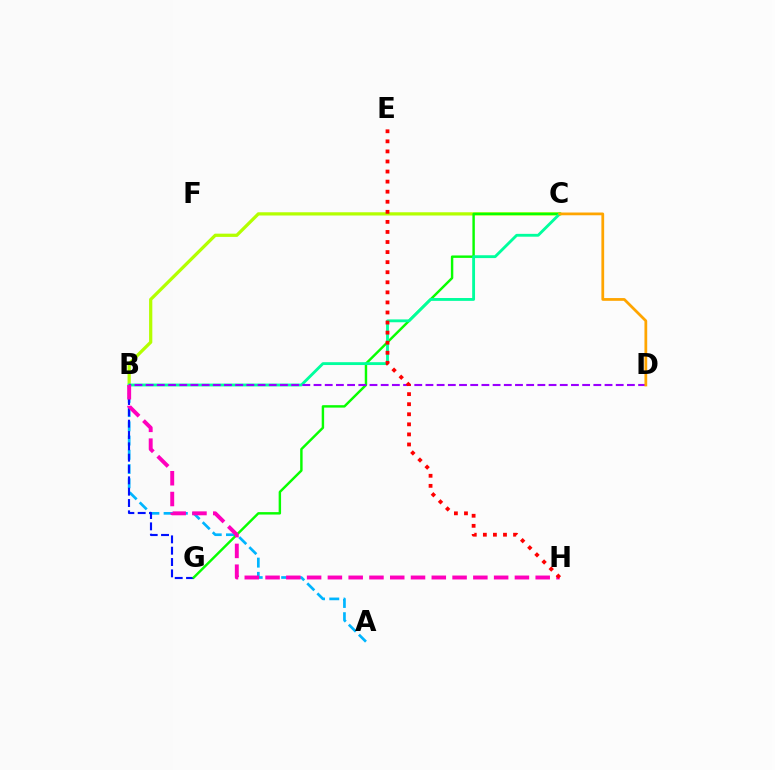{('A', 'B'): [{'color': '#00b5ff', 'line_style': 'dashed', 'thickness': 1.93}], ('B', 'C'): [{'color': '#b3ff00', 'line_style': 'solid', 'thickness': 2.33}, {'color': '#00ff9d', 'line_style': 'solid', 'thickness': 2.05}], ('B', 'G'): [{'color': '#0010ff', 'line_style': 'dashed', 'thickness': 1.54}], ('C', 'G'): [{'color': '#08ff00', 'line_style': 'solid', 'thickness': 1.75}], ('B', 'D'): [{'color': '#9b00ff', 'line_style': 'dashed', 'thickness': 1.52}], ('B', 'H'): [{'color': '#ff00bd', 'line_style': 'dashed', 'thickness': 2.82}], ('C', 'D'): [{'color': '#ffa500', 'line_style': 'solid', 'thickness': 1.98}], ('E', 'H'): [{'color': '#ff0000', 'line_style': 'dotted', 'thickness': 2.74}]}